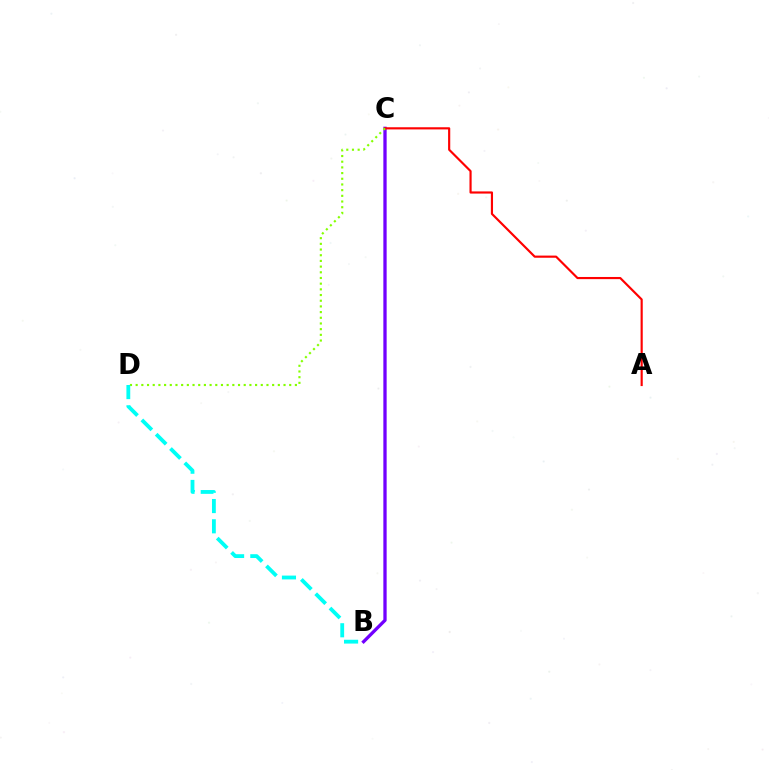{('B', 'C'): [{'color': '#7200ff', 'line_style': 'solid', 'thickness': 2.37}], ('A', 'C'): [{'color': '#ff0000', 'line_style': 'solid', 'thickness': 1.56}], ('C', 'D'): [{'color': '#84ff00', 'line_style': 'dotted', 'thickness': 1.55}], ('B', 'D'): [{'color': '#00fff6', 'line_style': 'dashed', 'thickness': 2.75}]}